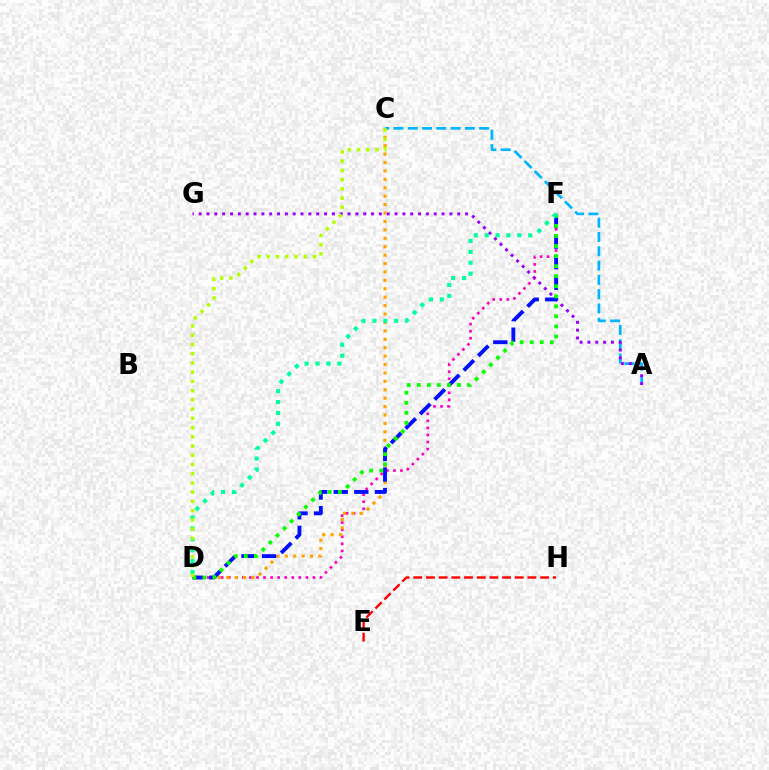{('D', 'F'): [{'color': '#ff00bd', 'line_style': 'dotted', 'thickness': 1.92}, {'color': '#0010ff', 'line_style': 'dashed', 'thickness': 2.79}, {'color': '#08ff00', 'line_style': 'dotted', 'thickness': 2.73}, {'color': '#00ff9d', 'line_style': 'dotted', 'thickness': 2.96}], ('C', 'D'): [{'color': '#ffa500', 'line_style': 'dotted', 'thickness': 2.29}, {'color': '#b3ff00', 'line_style': 'dotted', 'thickness': 2.51}], ('A', 'C'): [{'color': '#00b5ff', 'line_style': 'dashed', 'thickness': 1.94}], ('A', 'G'): [{'color': '#9b00ff', 'line_style': 'dotted', 'thickness': 2.13}], ('E', 'H'): [{'color': '#ff0000', 'line_style': 'dashed', 'thickness': 1.72}]}